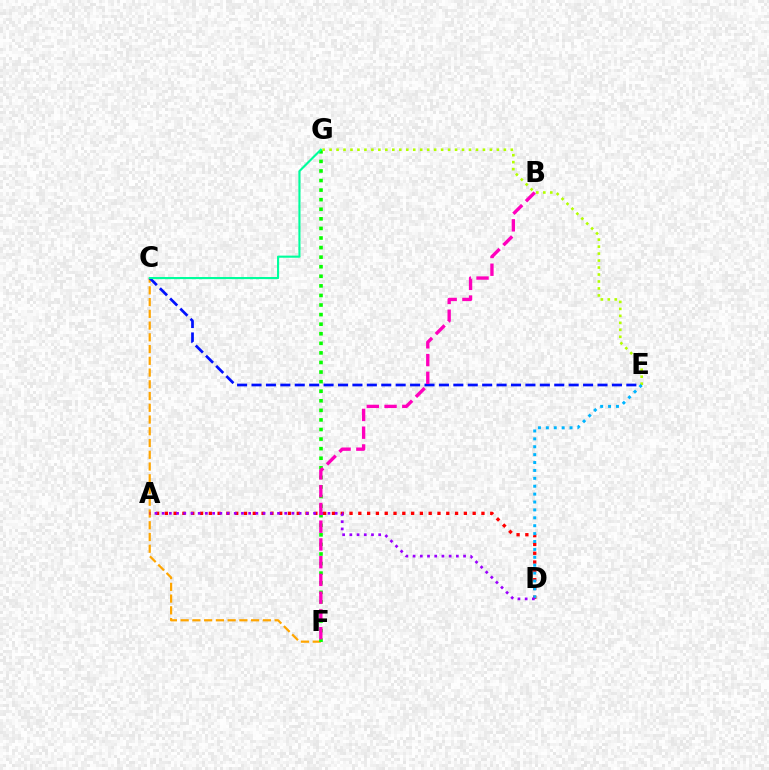{('C', 'F'): [{'color': '#ffa500', 'line_style': 'dashed', 'thickness': 1.6}], ('C', 'E'): [{'color': '#0010ff', 'line_style': 'dashed', 'thickness': 1.96}], ('A', 'D'): [{'color': '#ff0000', 'line_style': 'dotted', 'thickness': 2.39}, {'color': '#9b00ff', 'line_style': 'dotted', 'thickness': 1.96}], ('F', 'G'): [{'color': '#08ff00', 'line_style': 'dotted', 'thickness': 2.6}], ('E', 'G'): [{'color': '#b3ff00', 'line_style': 'dotted', 'thickness': 1.89}], ('D', 'E'): [{'color': '#00b5ff', 'line_style': 'dotted', 'thickness': 2.15}], ('B', 'F'): [{'color': '#ff00bd', 'line_style': 'dashed', 'thickness': 2.41}], ('C', 'G'): [{'color': '#00ff9d', 'line_style': 'solid', 'thickness': 1.53}]}